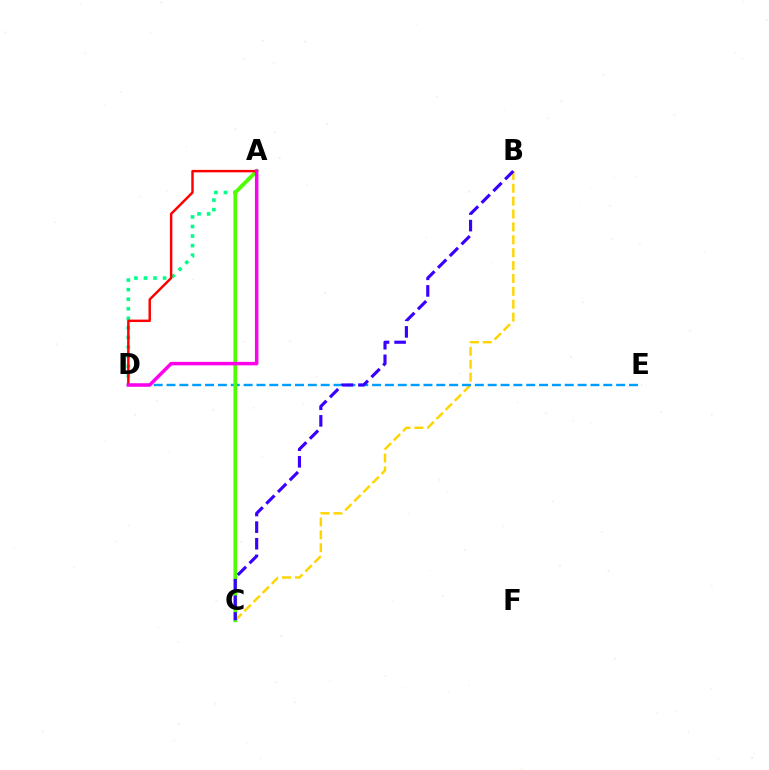{('A', 'D'): [{'color': '#00ff86', 'line_style': 'dotted', 'thickness': 2.6}, {'color': '#ff0000', 'line_style': 'solid', 'thickness': 1.76}, {'color': '#ff00ed', 'line_style': 'solid', 'thickness': 2.51}], ('B', 'C'): [{'color': '#ffd500', 'line_style': 'dashed', 'thickness': 1.75}, {'color': '#3700ff', 'line_style': 'dashed', 'thickness': 2.26}], ('D', 'E'): [{'color': '#009eff', 'line_style': 'dashed', 'thickness': 1.75}], ('A', 'C'): [{'color': '#4fff00', 'line_style': 'solid', 'thickness': 2.7}]}